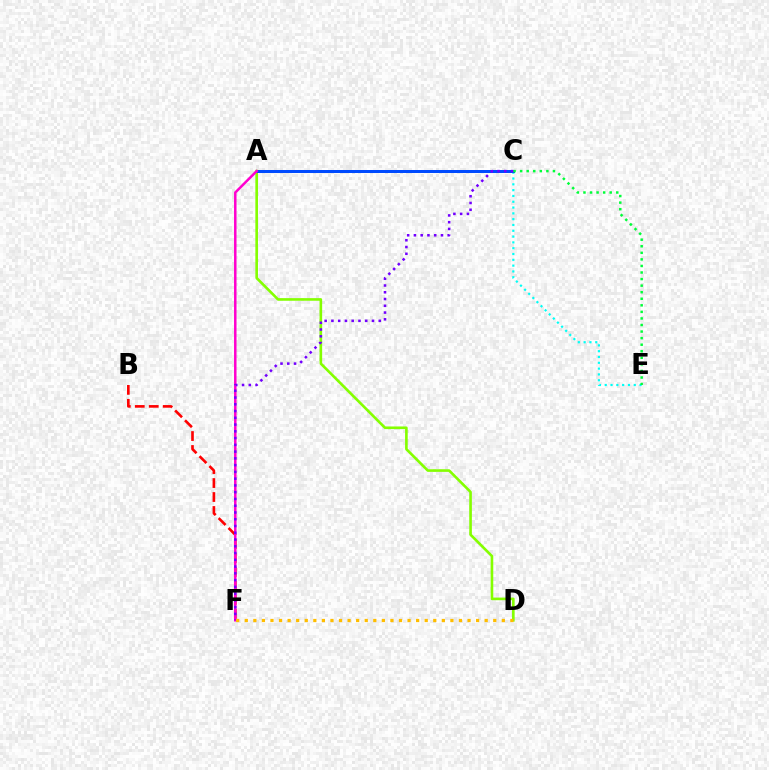{('A', 'D'): [{'color': '#84ff00', 'line_style': 'solid', 'thickness': 1.9}], ('C', 'E'): [{'color': '#00fff6', 'line_style': 'dotted', 'thickness': 1.58}, {'color': '#00ff39', 'line_style': 'dotted', 'thickness': 1.78}], ('A', 'C'): [{'color': '#004bff', 'line_style': 'solid', 'thickness': 2.16}], ('B', 'F'): [{'color': '#ff0000', 'line_style': 'dashed', 'thickness': 1.9}], ('A', 'F'): [{'color': '#ff00cf', 'line_style': 'solid', 'thickness': 1.8}], ('C', 'F'): [{'color': '#7200ff', 'line_style': 'dotted', 'thickness': 1.84}], ('D', 'F'): [{'color': '#ffbd00', 'line_style': 'dotted', 'thickness': 2.33}]}